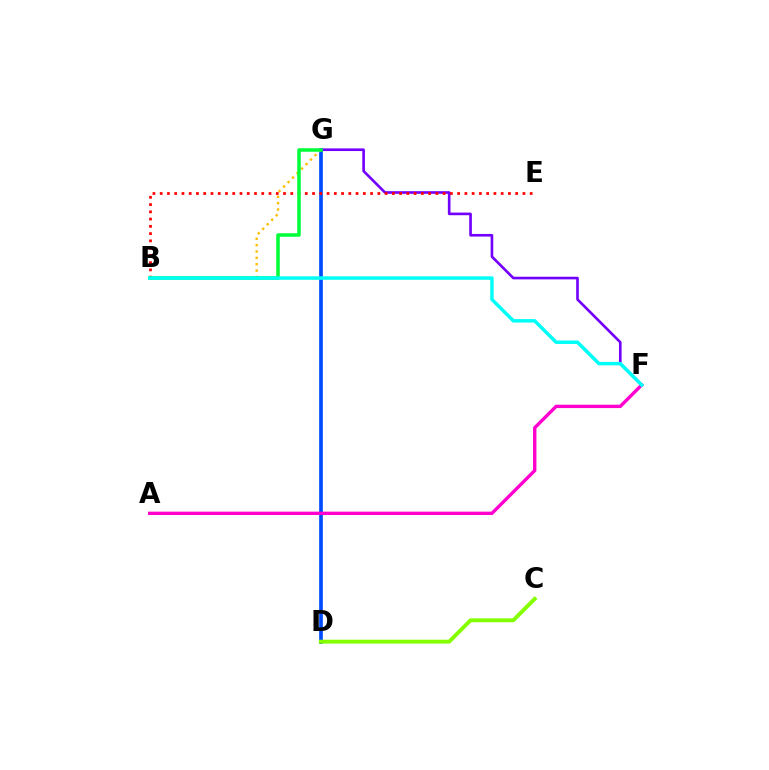{('F', 'G'): [{'color': '#7200ff', 'line_style': 'solid', 'thickness': 1.9}], ('D', 'G'): [{'color': '#004bff', 'line_style': 'solid', 'thickness': 2.64}], ('B', 'G'): [{'color': '#ffbd00', 'line_style': 'dotted', 'thickness': 1.73}, {'color': '#00ff39', 'line_style': 'solid', 'thickness': 2.53}], ('A', 'F'): [{'color': '#ff00cf', 'line_style': 'solid', 'thickness': 2.43}], ('B', 'E'): [{'color': '#ff0000', 'line_style': 'dotted', 'thickness': 1.97}], ('C', 'D'): [{'color': '#84ff00', 'line_style': 'solid', 'thickness': 2.8}], ('B', 'F'): [{'color': '#00fff6', 'line_style': 'solid', 'thickness': 2.51}]}